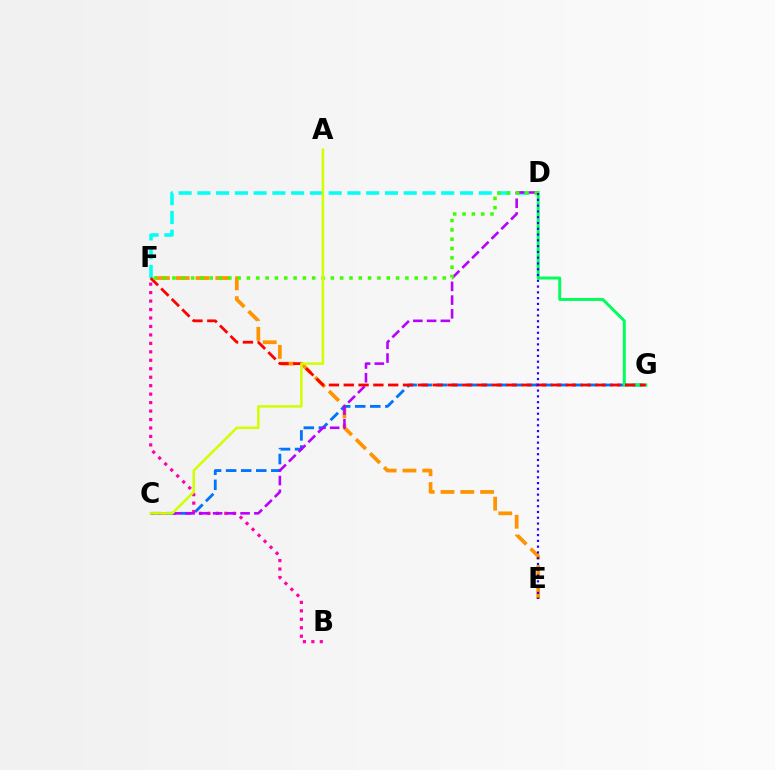{('D', 'F'): [{'color': '#00fff6', 'line_style': 'dashed', 'thickness': 2.55}, {'color': '#3dff00', 'line_style': 'dotted', 'thickness': 2.53}], ('E', 'F'): [{'color': '#ff9400', 'line_style': 'dashed', 'thickness': 2.69}], ('C', 'G'): [{'color': '#0074ff', 'line_style': 'dashed', 'thickness': 2.05}], ('B', 'F'): [{'color': '#ff00ac', 'line_style': 'dotted', 'thickness': 2.3}], ('C', 'D'): [{'color': '#b900ff', 'line_style': 'dashed', 'thickness': 1.87}], ('D', 'G'): [{'color': '#00ff5c', 'line_style': 'solid', 'thickness': 2.14}], ('F', 'G'): [{'color': '#ff0000', 'line_style': 'dashed', 'thickness': 2.01}], ('D', 'E'): [{'color': '#2500ff', 'line_style': 'dotted', 'thickness': 1.57}], ('A', 'C'): [{'color': '#d1ff00', 'line_style': 'solid', 'thickness': 1.81}]}